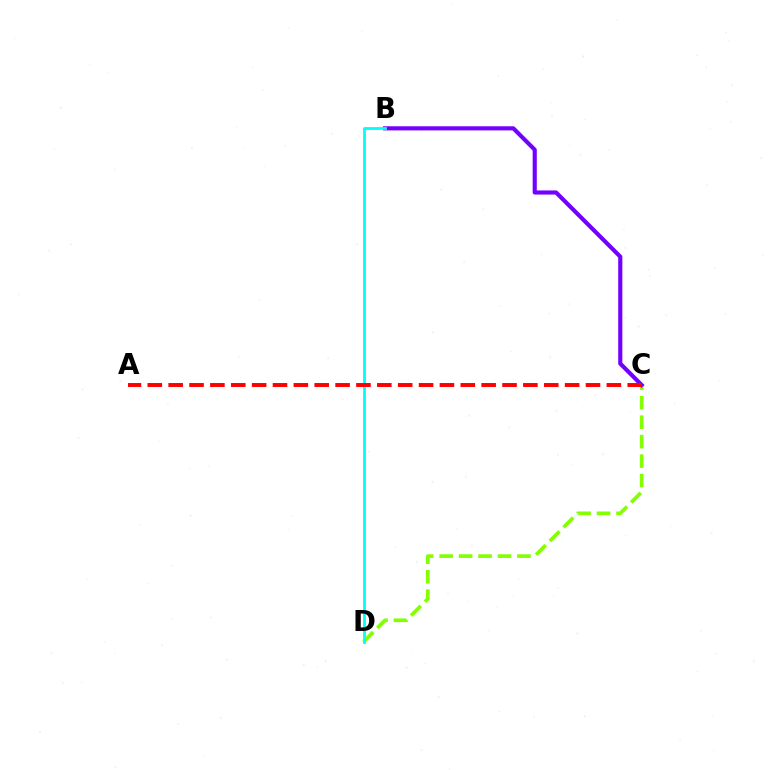{('C', 'D'): [{'color': '#84ff00', 'line_style': 'dashed', 'thickness': 2.64}], ('B', 'C'): [{'color': '#7200ff', 'line_style': 'solid', 'thickness': 2.98}], ('B', 'D'): [{'color': '#00fff6', 'line_style': 'solid', 'thickness': 2.02}], ('A', 'C'): [{'color': '#ff0000', 'line_style': 'dashed', 'thickness': 2.83}]}